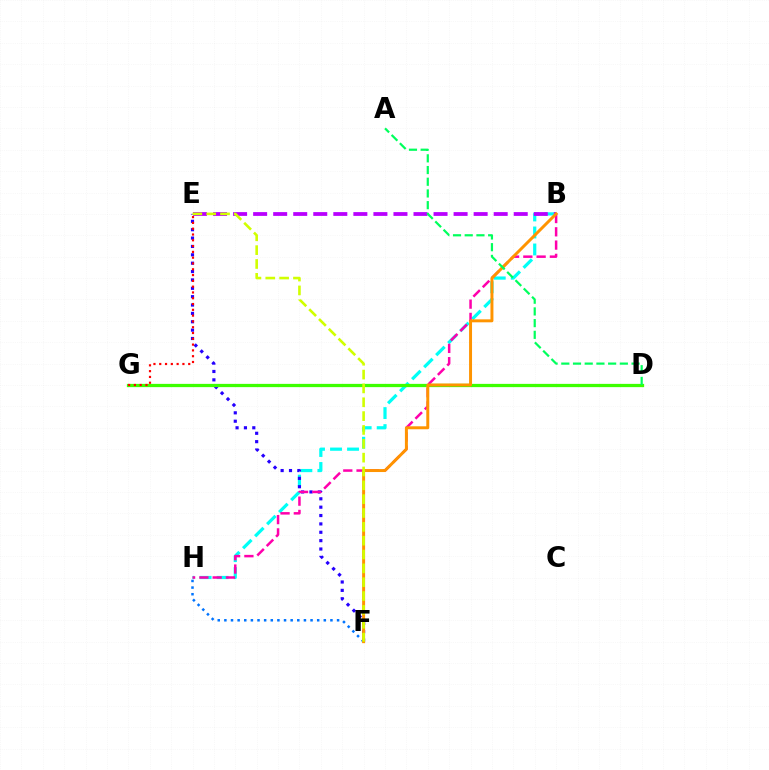{('B', 'H'): [{'color': '#00fff6', 'line_style': 'dashed', 'thickness': 2.31}, {'color': '#ff00ac', 'line_style': 'dashed', 'thickness': 1.8}], ('F', 'H'): [{'color': '#0074ff', 'line_style': 'dotted', 'thickness': 1.8}], ('E', 'F'): [{'color': '#2500ff', 'line_style': 'dotted', 'thickness': 2.27}, {'color': '#d1ff00', 'line_style': 'dashed', 'thickness': 1.88}], ('B', 'E'): [{'color': '#b900ff', 'line_style': 'dashed', 'thickness': 2.72}], ('D', 'G'): [{'color': '#3dff00', 'line_style': 'solid', 'thickness': 2.35}], ('B', 'F'): [{'color': '#ff9400', 'line_style': 'solid', 'thickness': 2.13}], ('E', 'G'): [{'color': '#ff0000', 'line_style': 'dotted', 'thickness': 1.57}], ('A', 'D'): [{'color': '#00ff5c', 'line_style': 'dashed', 'thickness': 1.59}]}